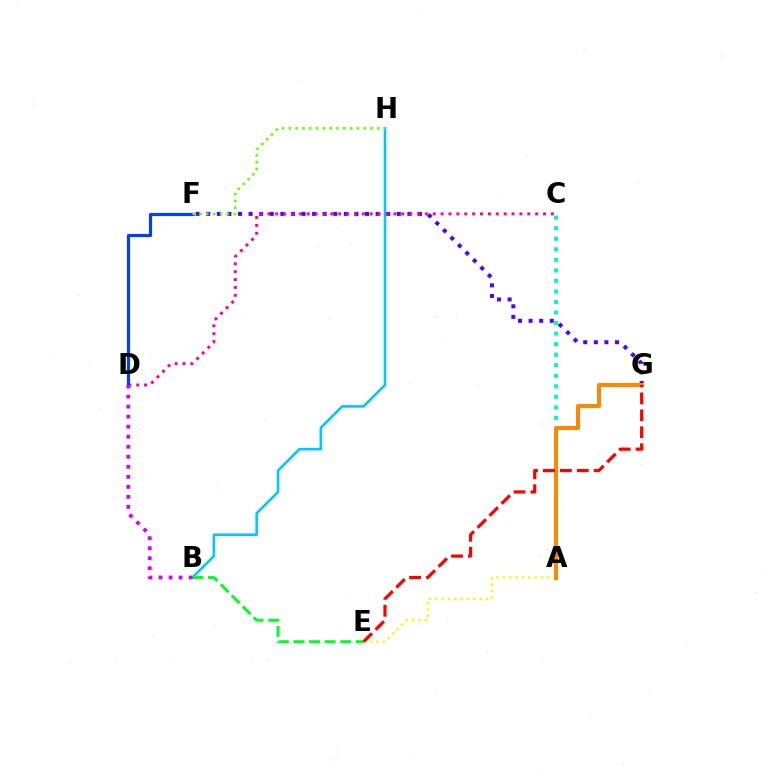{('F', 'G'): [{'color': '#4f00ff', 'line_style': 'dotted', 'thickness': 2.88}], ('B', 'H'): [{'color': '#00c7ff', 'line_style': 'solid', 'thickness': 1.87}], ('C', 'D'): [{'color': '#ff00a0', 'line_style': 'dotted', 'thickness': 2.14}], ('A', 'C'): [{'color': '#00ffaf', 'line_style': 'dotted', 'thickness': 2.86}], ('D', 'F'): [{'color': '#003fff', 'line_style': 'solid', 'thickness': 2.27}], ('A', 'E'): [{'color': '#eeff00', 'line_style': 'dotted', 'thickness': 1.73}], ('B', 'E'): [{'color': '#00ff27', 'line_style': 'dashed', 'thickness': 2.12}], ('F', 'H'): [{'color': '#66ff00', 'line_style': 'dotted', 'thickness': 1.85}], ('B', 'D'): [{'color': '#d600ff', 'line_style': 'dotted', 'thickness': 2.72}], ('A', 'G'): [{'color': '#ff8800', 'line_style': 'solid', 'thickness': 2.91}], ('E', 'G'): [{'color': '#ff0000', 'line_style': 'dashed', 'thickness': 2.3}]}